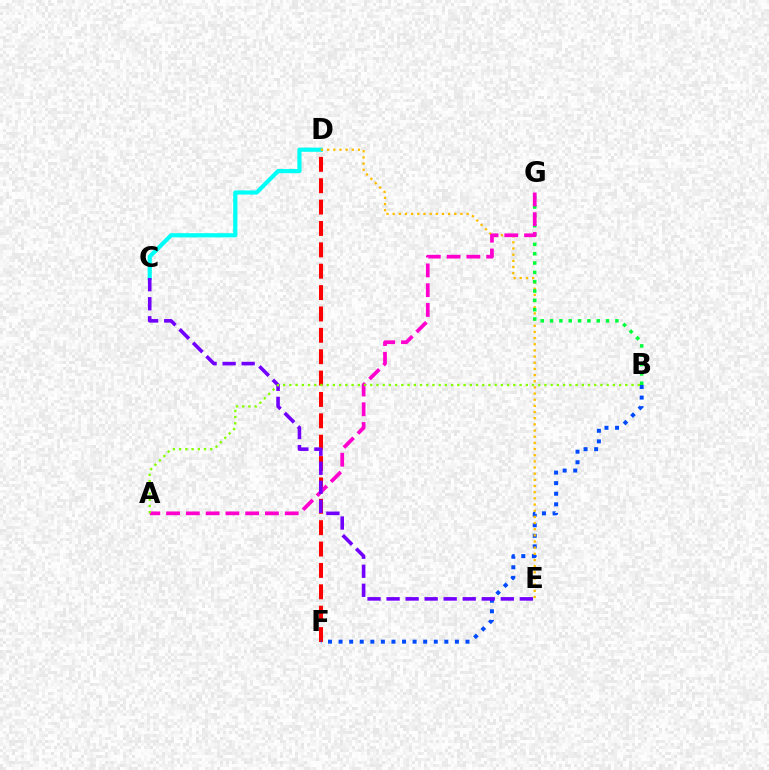{('D', 'F'): [{'color': '#ff0000', 'line_style': 'dashed', 'thickness': 2.9}], ('B', 'F'): [{'color': '#004bff', 'line_style': 'dotted', 'thickness': 2.87}], ('C', 'D'): [{'color': '#00fff6', 'line_style': 'solid', 'thickness': 3.0}], ('D', 'E'): [{'color': '#ffbd00', 'line_style': 'dotted', 'thickness': 1.67}], ('B', 'G'): [{'color': '#00ff39', 'line_style': 'dotted', 'thickness': 2.54}], ('A', 'G'): [{'color': '#ff00cf', 'line_style': 'dashed', 'thickness': 2.69}], ('C', 'E'): [{'color': '#7200ff', 'line_style': 'dashed', 'thickness': 2.59}], ('A', 'B'): [{'color': '#84ff00', 'line_style': 'dotted', 'thickness': 1.69}]}